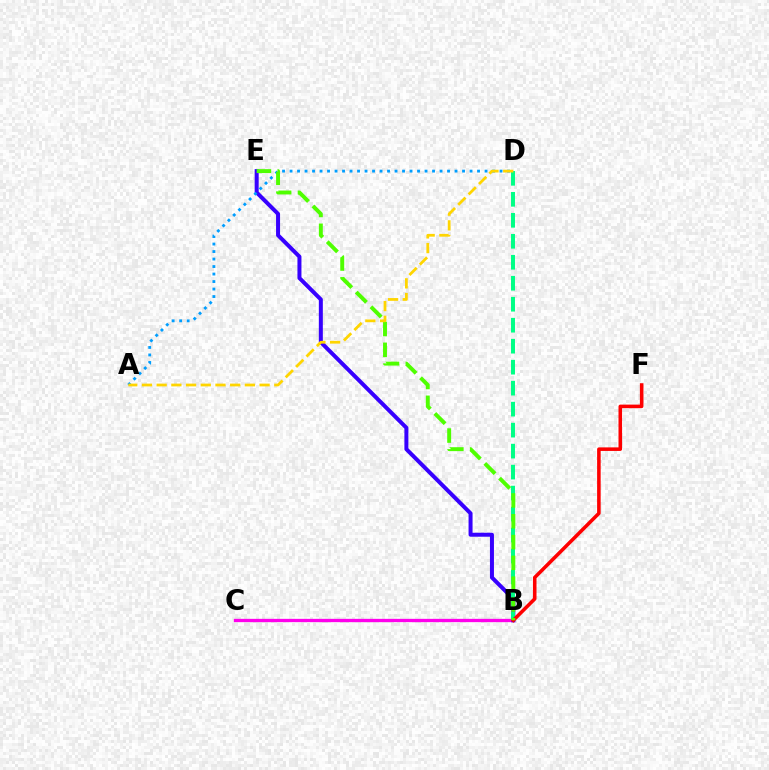{('B', 'C'): [{'color': '#ff00ed', 'line_style': 'solid', 'thickness': 2.38}], ('B', 'E'): [{'color': '#3700ff', 'line_style': 'solid', 'thickness': 2.88}, {'color': '#4fff00', 'line_style': 'dashed', 'thickness': 2.83}], ('B', 'D'): [{'color': '#00ff86', 'line_style': 'dashed', 'thickness': 2.85}], ('B', 'F'): [{'color': '#ff0000', 'line_style': 'solid', 'thickness': 2.56}], ('A', 'D'): [{'color': '#009eff', 'line_style': 'dotted', 'thickness': 2.04}, {'color': '#ffd500', 'line_style': 'dashed', 'thickness': 2.0}]}